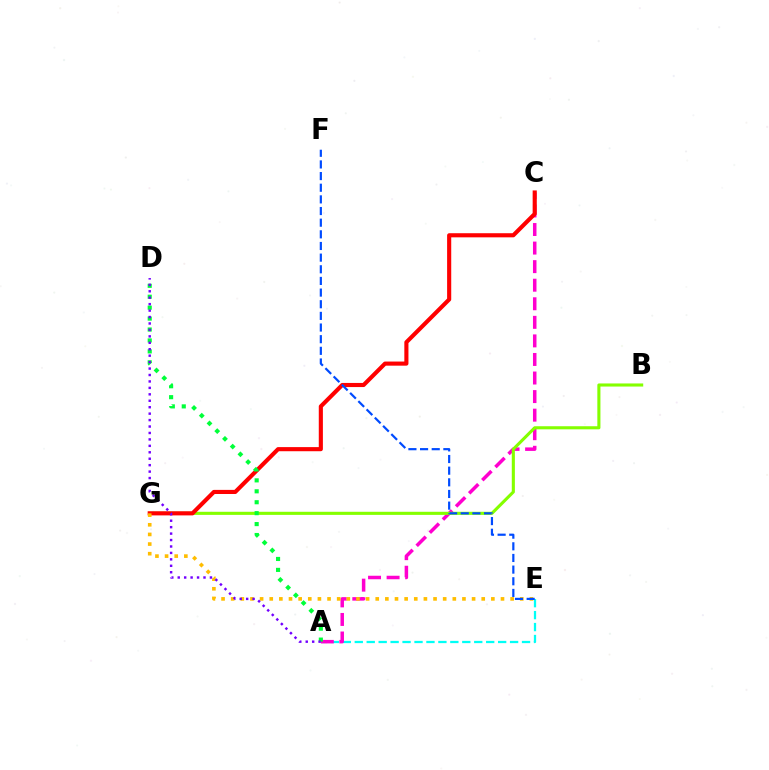{('A', 'E'): [{'color': '#00fff6', 'line_style': 'dashed', 'thickness': 1.62}], ('A', 'C'): [{'color': '#ff00cf', 'line_style': 'dashed', 'thickness': 2.52}], ('B', 'G'): [{'color': '#84ff00', 'line_style': 'solid', 'thickness': 2.23}], ('C', 'G'): [{'color': '#ff0000', 'line_style': 'solid', 'thickness': 2.96}], ('E', 'G'): [{'color': '#ffbd00', 'line_style': 'dotted', 'thickness': 2.62}], ('A', 'D'): [{'color': '#00ff39', 'line_style': 'dotted', 'thickness': 2.97}, {'color': '#7200ff', 'line_style': 'dotted', 'thickness': 1.75}], ('E', 'F'): [{'color': '#004bff', 'line_style': 'dashed', 'thickness': 1.58}]}